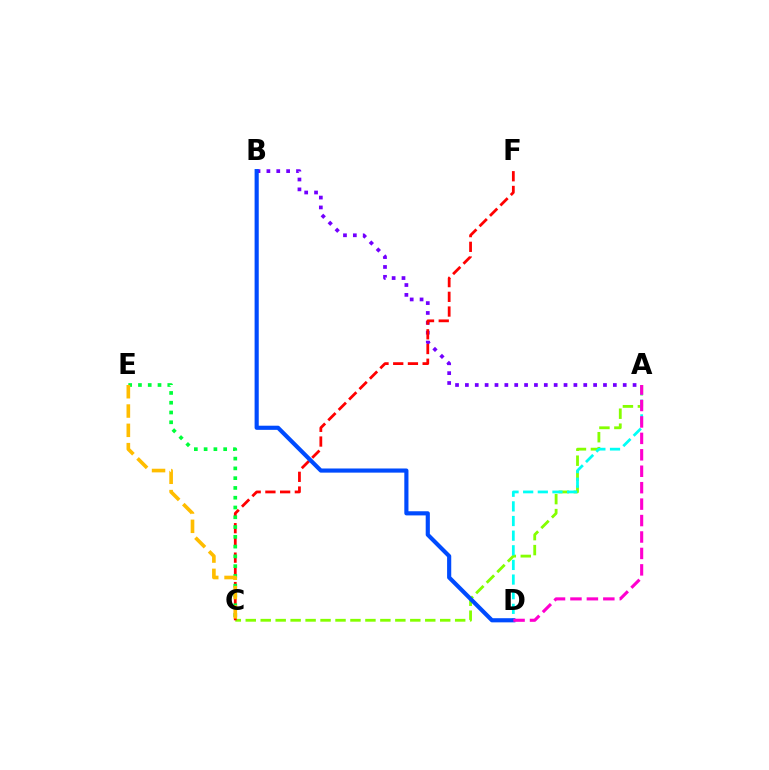{('A', 'C'): [{'color': '#84ff00', 'line_style': 'dashed', 'thickness': 2.03}], ('A', 'B'): [{'color': '#7200ff', 'line_style': 'dotted', 'thickness': 2.68}], ('C', 'F'): [{'color': '#ff0000', 'line_style': 'dashed', 'thickness': 2.0}], ('A', 'D'): [{'color': '#00fff6', 'line_style': 'dashed', 'thickness': 1.99}, {'color': '#ff00cf', 'line_style': 'dashed', 'thickness': 2.23}], ('C', 'E'): [{'color': '#00ff39', 'line_style': 'dotted', 'thickness': 2.66}, {'color': '#ffbd00', 'line_style': 'dashed', 'thickness': 2.62}], ('B', 'D'): [{'color': '#004bff', 'line_style': 'solid', 'thickness': 2.98}]}